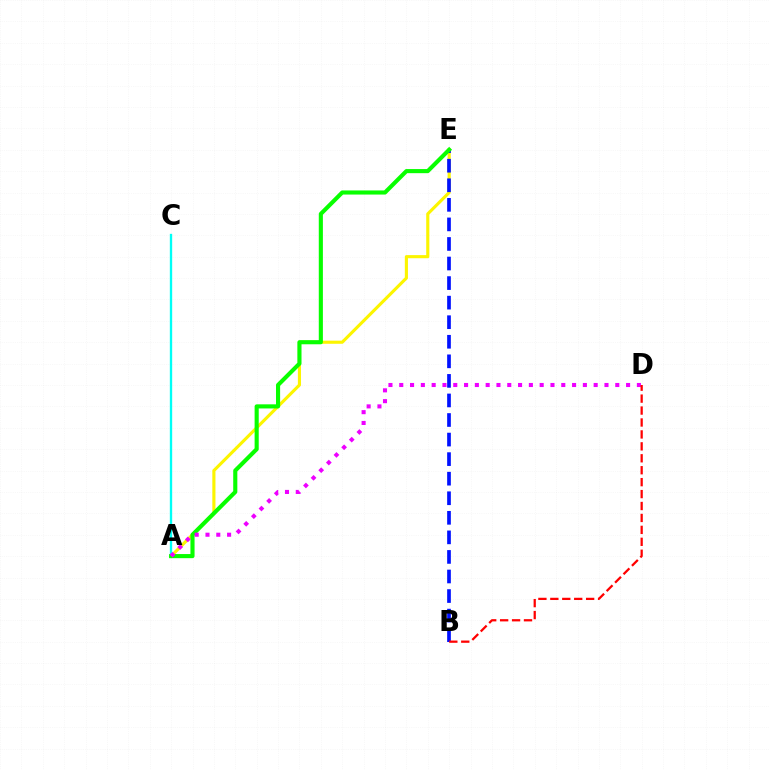{('A', 'E'): [{'color': '#fcf500', 'line_style': 'solid', 'thickness': 2.25}, {'color': '#08ff00', 'line_style': 'solid', 'thickness': 2.96}], ('B', 'E'): [{'color': '#0010ff', 'line_style': 'dashed', 'thickness': 2.66}], ('A', 'C'): [{'color': '#00fff6', 'line_style': 'solid', 'thickness': 1.69}], ('A', 'D'): [{'color': '#ee00ff', 'line_style': 'dotted', 'thickness': 2.93}], ('B', 'D'): [{'color': '#ff0000', 'line_style': 'dashed', 'thickness': 1.62}]}